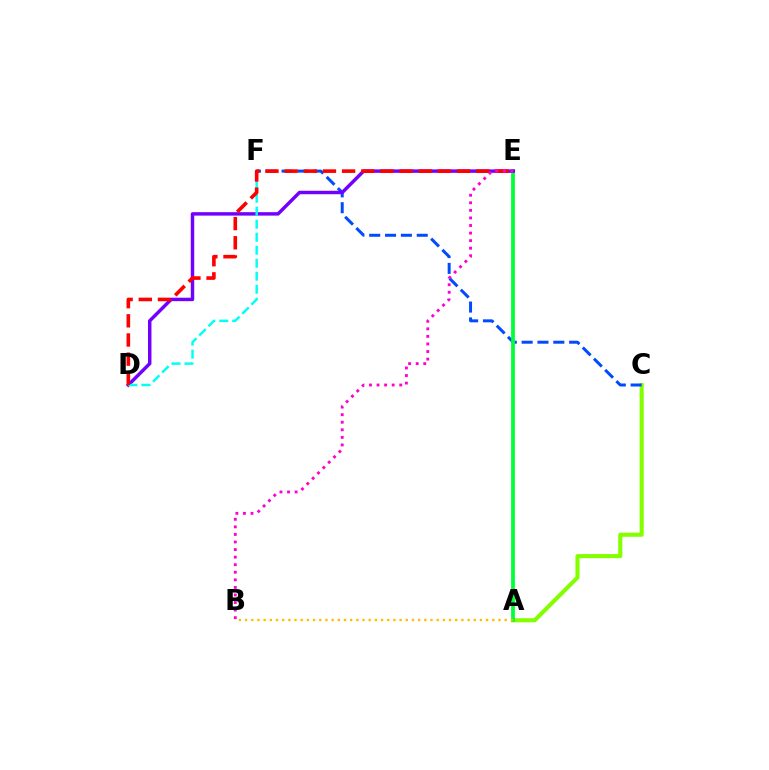{('A', 'C'): [{'color': '#84ff00', 'line_style': 'solid', 'thickness': 2.96}], ('C', 'F'): [{'color': '#004bff', 'line_style': 'dashed', 'thickness': 2.15}], ('A', 'E'): [{'color': '#00ff39', 'line_style': 'solid', 'thickness': 2.71}], ('D', 'E'): [{'color': '#7200ff', 'line_style': 'solid', 'thickness': 2.49}, {'color': '#ff0000', 'line_style': 'dashed', 'thickness': 2.6}], ('D', 'F'): [{'color': '#00fff6', 'line_style': 'dashed', 'thickness': 1.77}], ('A', 'B'): [{'color': '#ffbd00', 'line_style': 'dotted', 'thickness': 1.68}], ('B', 'E'): [{'color': '#ff00cf', 'line_style': 'dotted', 'thickness': 2.06}]}